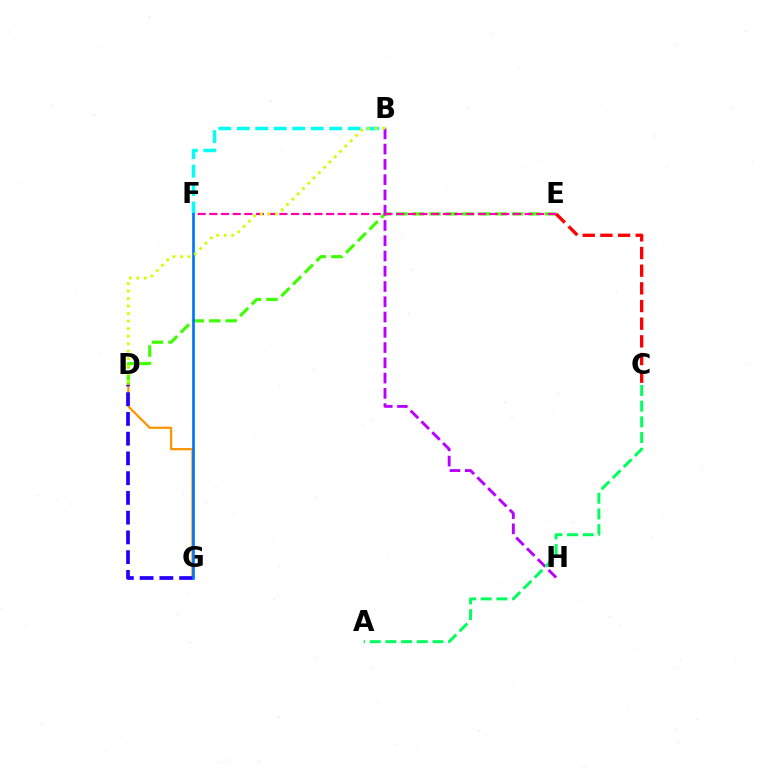{('B', 'F'): [{'color': '#00fff6', 'line_style': 'dashed', 'thickness': 2.51}], ('D', 'E'): [{'color': '#3dff00', 'line_style': 'dashed', 'thickness': 2.25}], ('B', 'H'): [{'color': '#b900ff', 'line_style': 'dashed', 'thickness': 2.07}], ('D', 'G'): [{'color': '#ff9400', 'line_style': 'solid', 'thickness': 1.62}, {'color': '#2500ff', 'line_style': 'dashed', 'thickness': 2.68}], ('A', 'C'): [{'color': '#00ff5c', 'line_style': 'dashed', 'thickness': 2.13}], ('C', 'E'): [{'color': '#ff0000', 'line_style': 'dashed', 'thickness': 2.4}], ('E', 'F'): [{'color': '#ff00ac', 'line_style': 'dashed', 'thickness': 1.59}], ('F', 'G'): [{'color': '#0074ff', 'line_style': 'solid', 'thickness': 1.92}], ('B', 'D'): [{'color': '#d1ff00', 'line_style': 'dotted', 'thickness': 2.04}]}